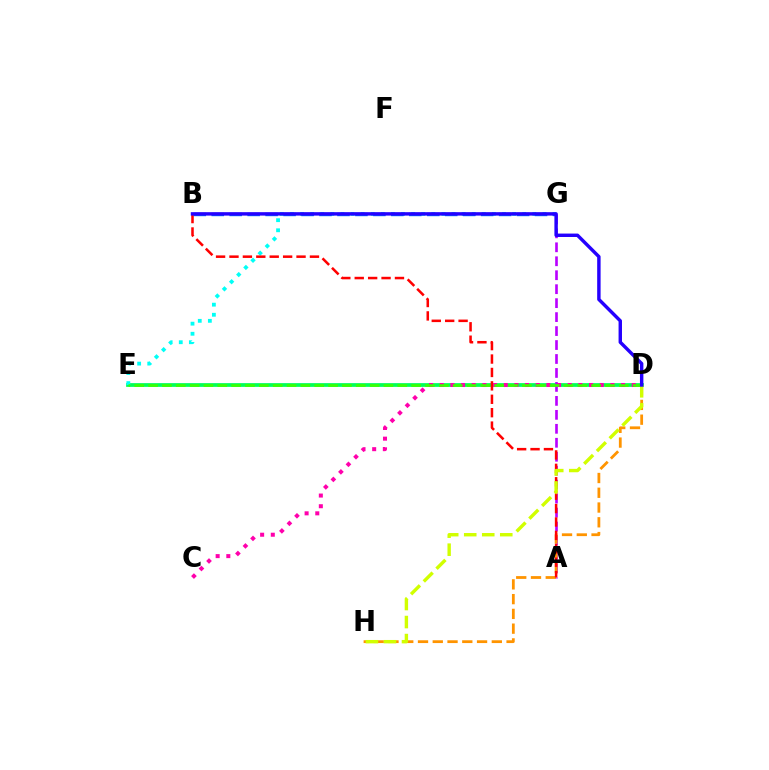{('D', 'E'): [{'color': '#00ff5c', 'line_style': 'solid', 'thickness': 2.69}, {'color': '#3dff00', 'line_style': 'dashed', 'thickness': 1.88}], ('E', 'G'): [{'color': '#00fff6', 'line_style': 'dotted', 'thickness': 2.74}], ('A', 'G'): [{'color': '#b900ff', 'line_style': 'dashed', 'thickness': 1.9}], ('D', 'H'): [{'color': '#ff9400', 'line_style': 'dashed', 'thickness': 2.01}, {'color': '#d1ff00', 'line_style': 'dashed', 'thickness': 2.45}], ('B', 'G'): [{'color': '#0074ff', 'line_style': 'dashed', 'thickness': 2.44}], ('A', 'B'): [{'color': '#ff0000', 'line_style': 'dashed', 'thickness': 1.82}], ('C', 'D'): [{'color': '#ff00ac', 'line_style': 'dotted', 'thickness': 2.9}], ('B', 'D'): [{'color': '#2500ff', 'line_style': 'solid', 'thickness': 2.47}]}